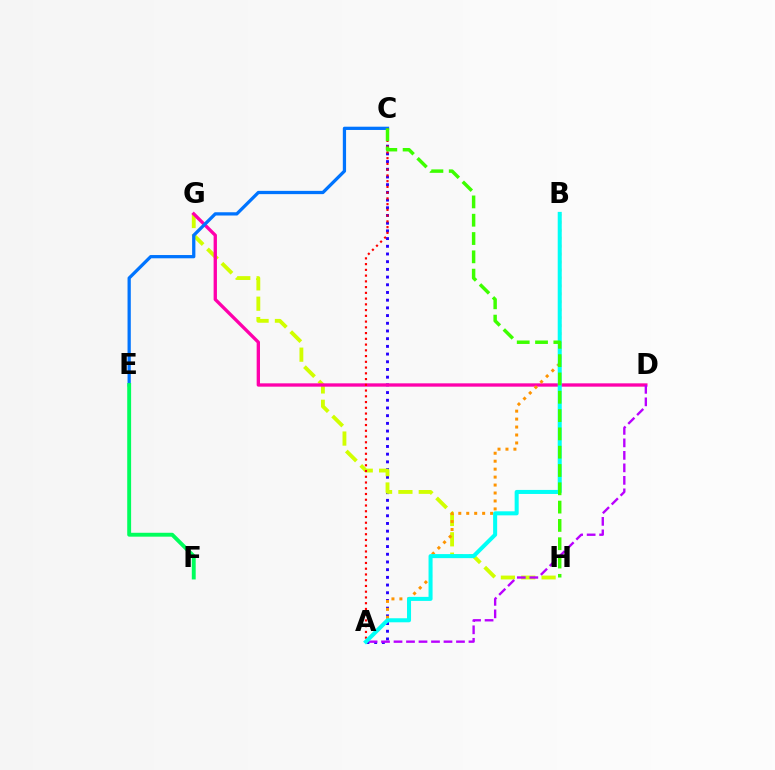{('A', 'C'): [{'color': '#2500ff', 'line_style': 'dotted', 'thickness': 2.09}, {'color': '#ff0000', 'line_style': 'dotted', 'thickness': 1.56}], ('G', 'H'): [{'color': '#d1ff00', 'line_style': 'dashed', 'thickness': 2.77}], ('D', 'G'): [{'color': '#ff00ac', 'line_style': 'solid', 'thickness': 2.4}], ('A', 'D'): [{'color': '#b900ff', 'line_style': 'dashed', 'thickness': 1.7}], ('C', 'E'): [{'color': '#0074ff', 'line_style': 'solid', 'thickness': 2.35}], ('A', 'B'): [{'color': '#ff9400', 'line_style': 'dotted', 'thickness': 2.16}, {'color': '#00fff6', 'line_style': 'solid', 'thickness': 2.9}], ('E', 'F'): [{'color': '#00ff5c', 'line_style': 'solid', 'thickness': 2.8}], ('C', 'H'): [{'color': '#3dff00', 'line_style': 'dashed', 'thickness': 2.49}]}